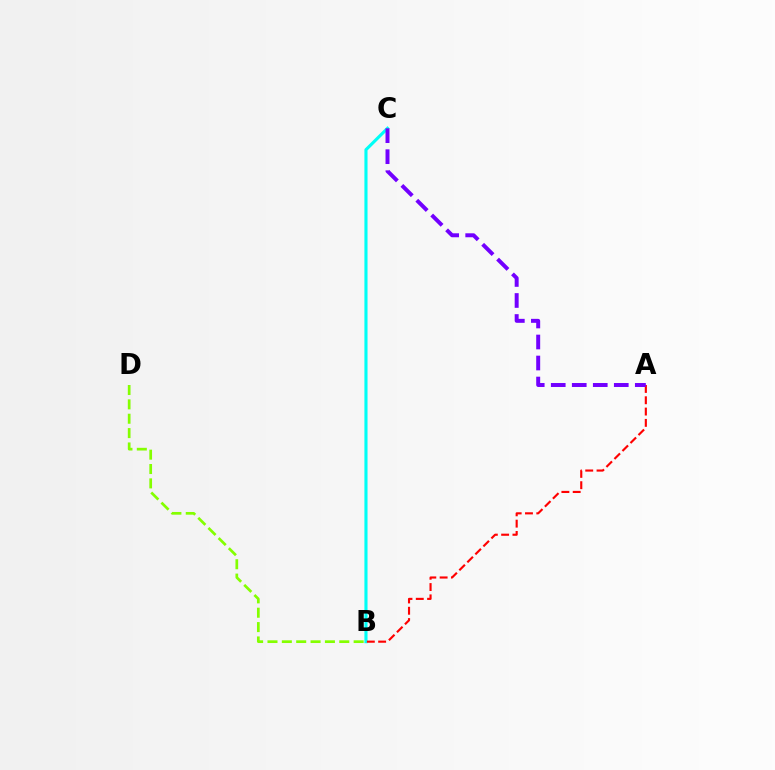{('B', 'C'): [{'color': '#00fff6', 'line_style': 'solid', 'thickness': 2.25}], ('A', 'B'): [{'color': '#ff0000', 'line_style': 'dashed', 'thickness': 1.54}], ('B', 'D'): [{'color': '#84ff00', 'line_style': 'dashed', 'thickness': 1.95}], ('A', 'C'): [{'color': '#7200ff', 'line_style': 'dashed', 'thickness': 2.85}]}